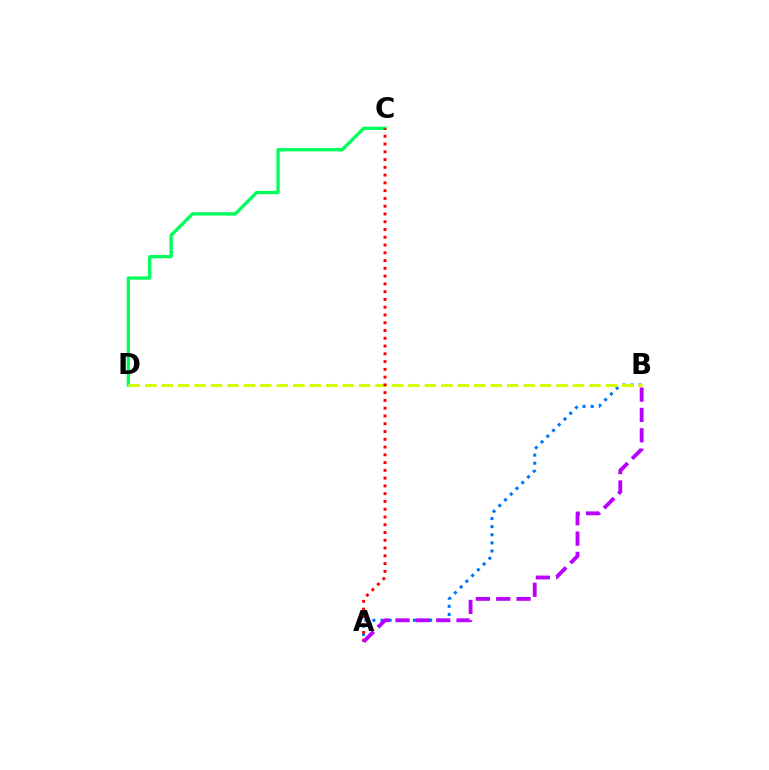{('A', 'B'): [{'color': '#0074ff', 'line_style': 'dotted', 'thickness': 2.2}, {'color': '#b900ff', 'line_style': 'dashed', 'thickness': 2.76}], ('C', 'D'): [{'color': '#00ff5c', 'line_style': 'solid', 'thickness': 2.39}], ('B', 'D'): [{'color': '#d1ff00', 'line_style': 'dashed', 'thickness': 2.24}], ('A', 'C'): [{'color': '#ff0000', 'line_style': 'dotted', 'thickness': 2.11}]}